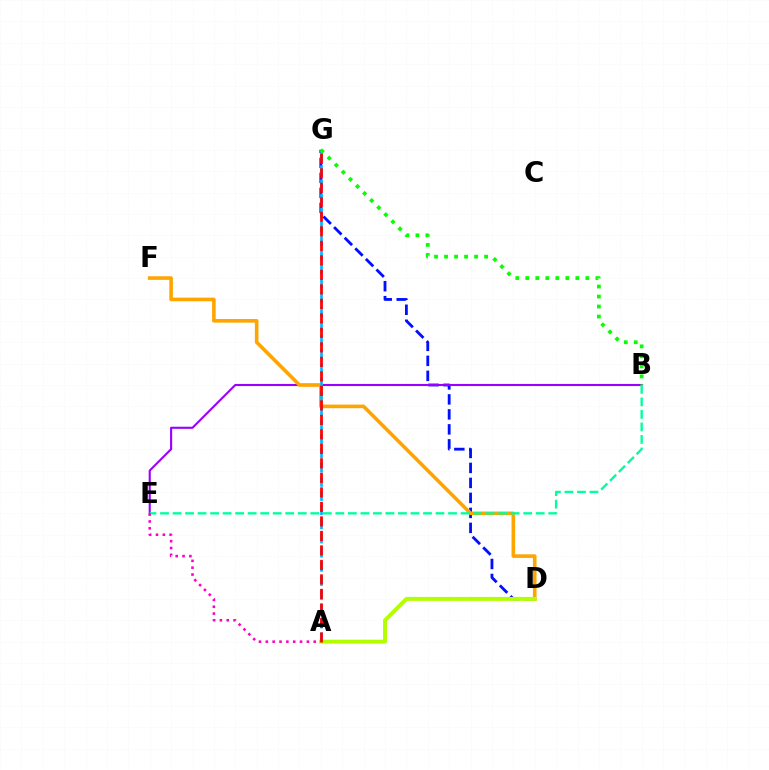{('D', 'G'): [{'color': '#0010ff', 'line_style': 'dashed', 'thickness': 2.04}], ('B', 'E'): [{'color': '#9b00ff', 'line_style': 'solid', 'thickness': 1.51}, {'color': '#00ff9d', 'line_style': 'dashed', 'thickness': 1.7}], ('D', 'F'): [{'color': '#ffa500', 'line_style': 'solid', 'thickness': 2.6}], ('A', 'E'): [{'color': '#ff00bd', 'line_style': 'dotted', 'thickness': 1.86}], ('A', 'G'): [{'color': '#00b5ff', 'line_style': 'dashed', 'thickness': 1.92}, {'color': '#ff0000', 'line_style': 'dashed', 'thickness': 1.97}], ('B', 'G'): [{'color': '#08ff00', 'line_style': 'dotted', 'thickness': 2.72}], ('A', 'D'): [{'color': '#b3ff00', 'line_style': 'solid', 'thickness': 2.84}]}